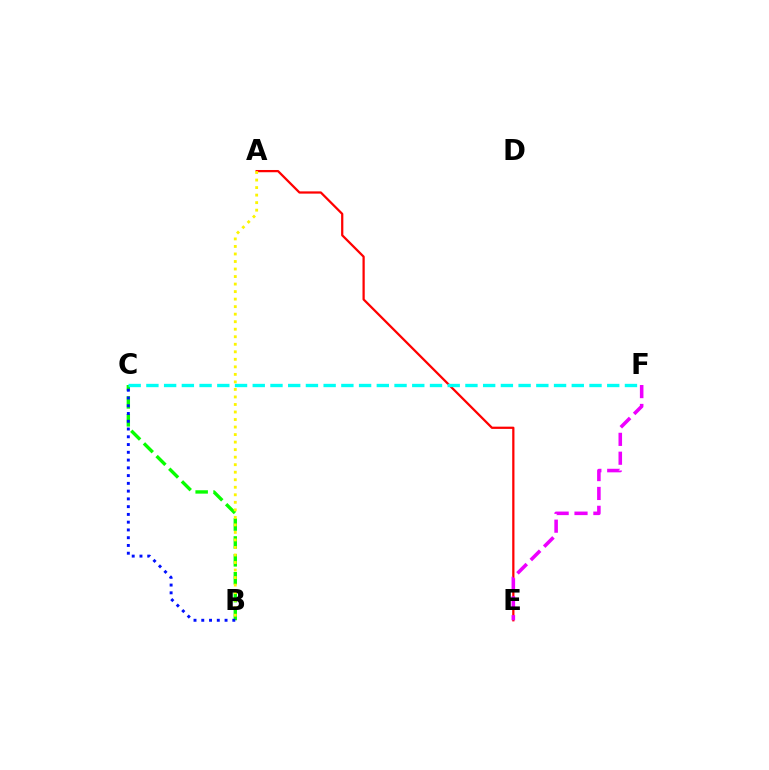{('A', 'E'): [{'color': '#ff0000', 'line_style': 'solid', 'thickness': 1.62}], ('B', 'C'): [{'color': '#08ff00', 'line_style': 'dashed', 'thickness': 2.43}, {'color': '#0010ff', 'line_style': 'dotted', 'thickness': 2.11}], ('E', 'F'): [{'color': '#ee00ff', 'line_style': 'dashed', 'thickness': 2.56}], ('C', 'F'): [{'color': '#00fff6', 'line_style': 'dashed', 'thickness': 2.41}], ('A', 'B'): [{'color': '#fcf500', 'line_style': 'dotted', 'thickness': 2.04}]}